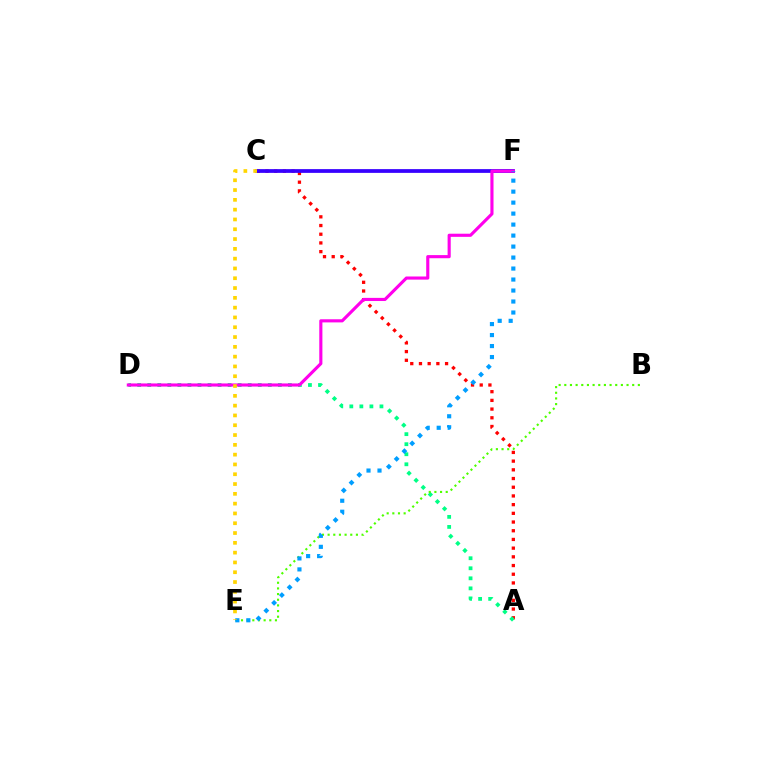{('A', 'C'): [{'color': '#ff0000', 'line_style': 'dotted', 'thickness': 2.36}], ('A', 'D'): [{'color': '#00ff86', 'line_style': 'dotted', 'thickness': 2.73}], ('B', 'E'): [{'color': '#4fff00', 'line_style': 'dotted', 'thickness': 1.54}], ('C', 'F'): [{'color': '#3700ff', 'line_style': 'solid', 'thickness': 2.7}], ('D', 'F'): [{'color': '#ff00ed', 'line_style': 'solid', 'thickness': 2.25}], ('E', 'F'): [{'color': '#009eff', 'line_style': 'dotted', 'thickness': 2.99}], ('C', 'E'): [{'color': '#ffd500', 'line_style': 'dotted', 'thickness': 2.66}]}